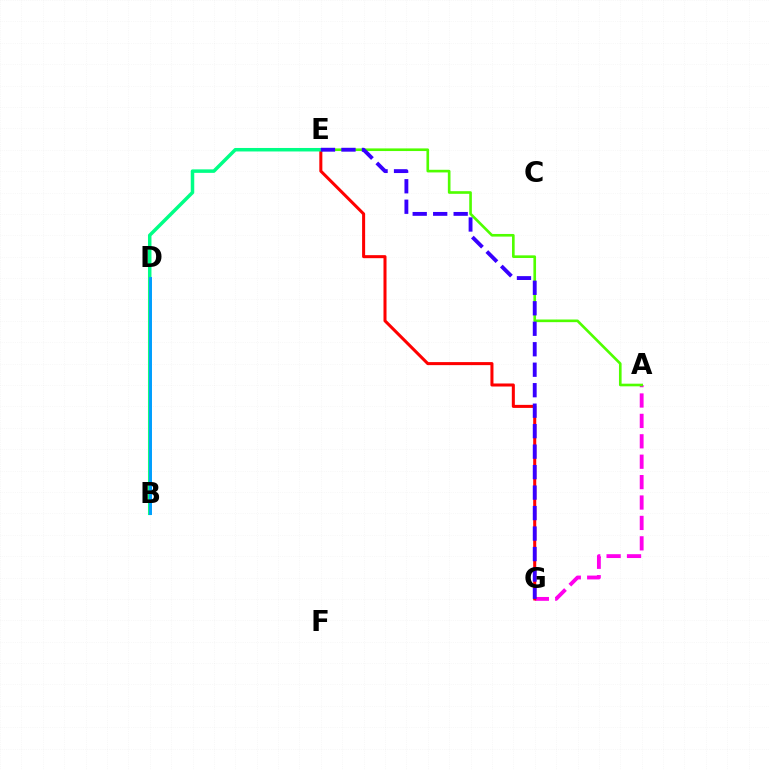{('A', 'G'): [{'color': '#ff00ed', 'line_style': 'dashed', 'thickness': 2.77}], ('A', 'E'): [{'color': '#4fff00', 'line_style': 'solid', 'thickness': 1.9}], ('E', 'G'): [{'color': '#ff0000', 'line_style': 'solid', 'thickness': 2.19}, {'color': '#3700ff', 'line_style': 'dashed', 'thickness': 2.78}], ('B', 'E'): [{'color': '#00ff86', 'line_style': 'solid', 'thickness': 2.52}], ('B', 'D'): [{'color': '#ffd500', 'line_style': 'solid', 'thickness': 1.52}, {'color': '#009eff', 'line_style': 'solid', 'thickness': 2.12}]}